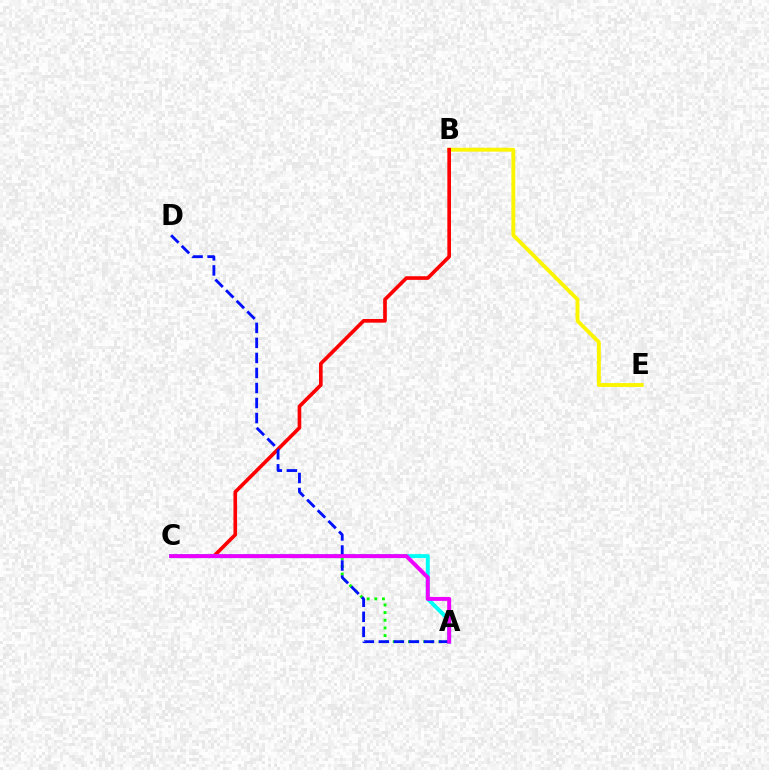{('B', 'E'): [{'color': '#fcf500', 'line_style': 'solid', 'thickness': 2.79}], ('A', 'C'): [{'color': '#08ff00', 'line_style': 'dotted', 'thickness': 2.08}, {'color': '#00fff6', 'line_style': 'solid', 'thickness': 2.84}, {'color': '#ee00ff', 'line_style': 'solid', 'thickness': 2.84}], ('B', 'C'): [{'color': '#ff0000', 'line_style': 'solid', 'thickness': 2.63}], ('A', 'D'): [{'color': '#0010ff', 'line_style': 'dashed', 'thickness': 2.04}]}